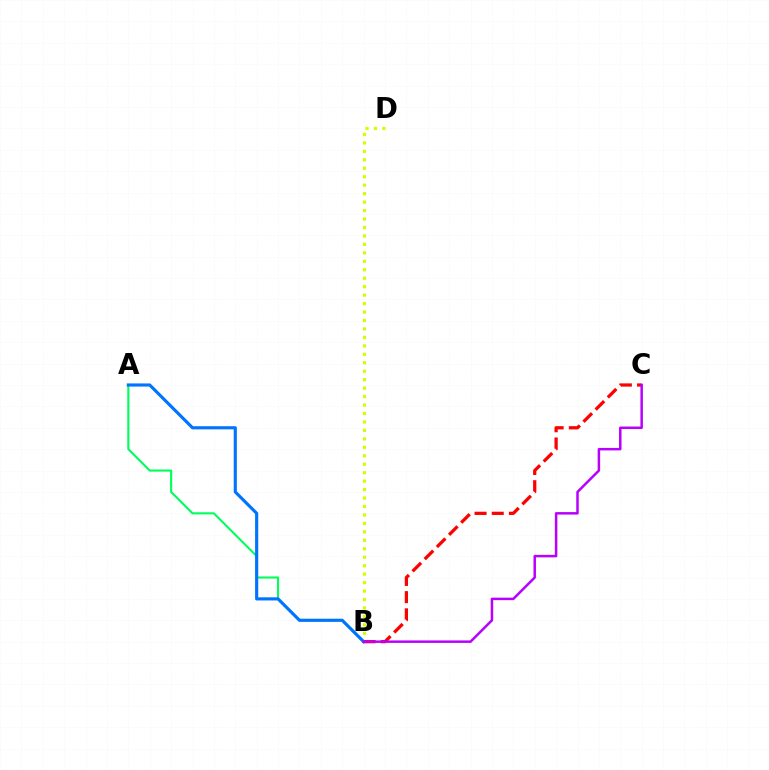{('B', 'D'): [{'color': '#d1ff00', 'line_style': 'dotted', 'thickness': 2.3}], ('A', 'B'): [{'color': '#00ff5c', 'line_style': 'solid', 'thickness': 1.52}, {'color': '#0074ff', 'line_style': 'solid', 'thickness': 2.26}], ('B', 'C'): [{'color': '#ff0000', 'line_style': 'dashed', 'thickness': 2.34}, {'color': '#b900ff', 'line_style': 'solid', 'thickness': 1.79}]}